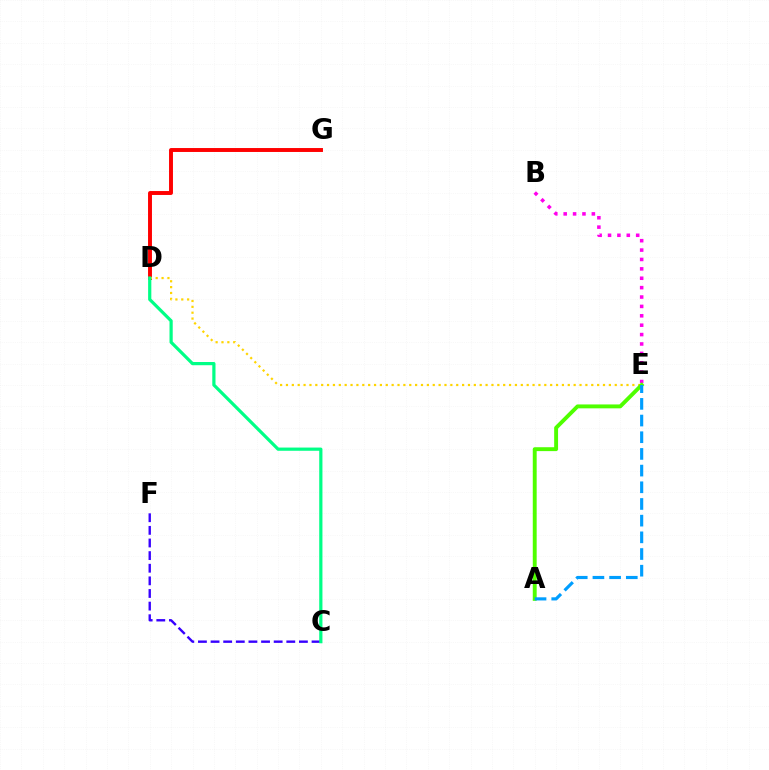{('B', 'E'): [{'color': '#ff00ed', 'line_style': 'dotted', 'thickness': 2.55}], ('D', 'G'): [{'color': '#ff0000', 'line_style': 'solid', 'thickness': 2.82}], ('D', 'E'): [{'color': '#ffd500', 'line_style': 'dotted', 'thickness': 1.6}], ('C', 'F'): [{'color': '#3700ff', 'line_style': 'dashed', 'thickness': 1.71}], ('A', 'E'): [{'color': '#4fff00', 'line_style': 'solid', 'thickness': 2.81}, {'color': '#009eff', 'line_style': 'dashed', 'thickness': 2.27}], ('C', 'D'): [{'color': '#00ff86', 'line_style': 'solid', 'thickness': 2.31}]}